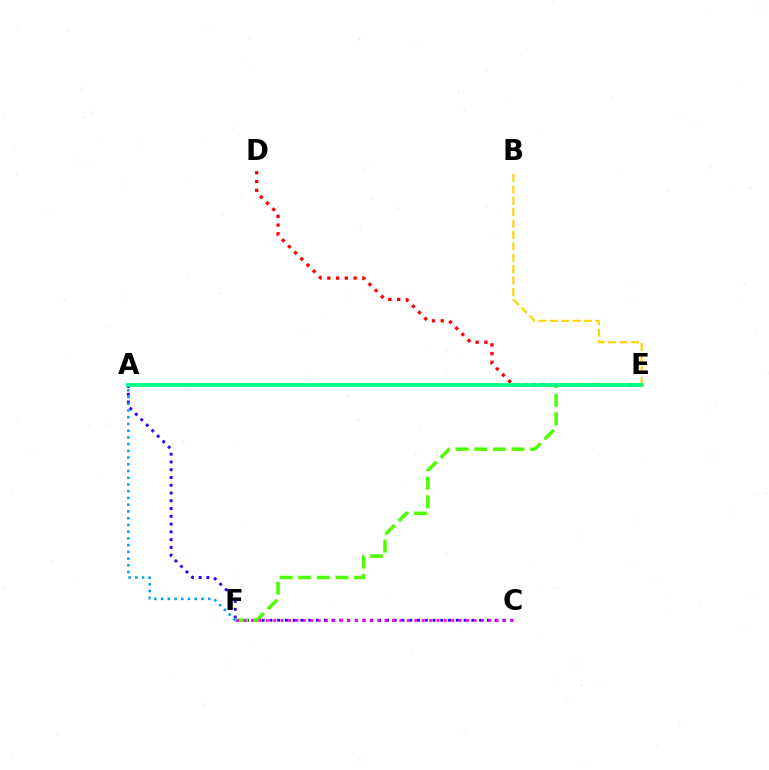{('A', 'C'): [{'color': '#3700ff', 'line_style': 'dotted', 'thickness': 2.11}], ('E', 'F'): [{'color': '#4fff00', 'line_style': 'dashed', 'thickness': 2.53}], ('D', 'E'): [{'color': '#ff0000', 'line_style': 'dotted', 'thickness': 2.38}], ('A', 'F'): [{'color': '#009eff', 'line_style': 'dotted', 'thickness': 1.83}], ('C', 'F'): [{'color': '#ff00ed', 'line_style': 'dotted', 'thickness': 2.02}], ('B', 'E'): [{'color': '#ffd500', 'line_style': 'dashed', 'thickness': 1.55}], ('A', 'E'): [{'color': '#00ff86', 'line_style': 'solid', 'thickness': 2.68}]}